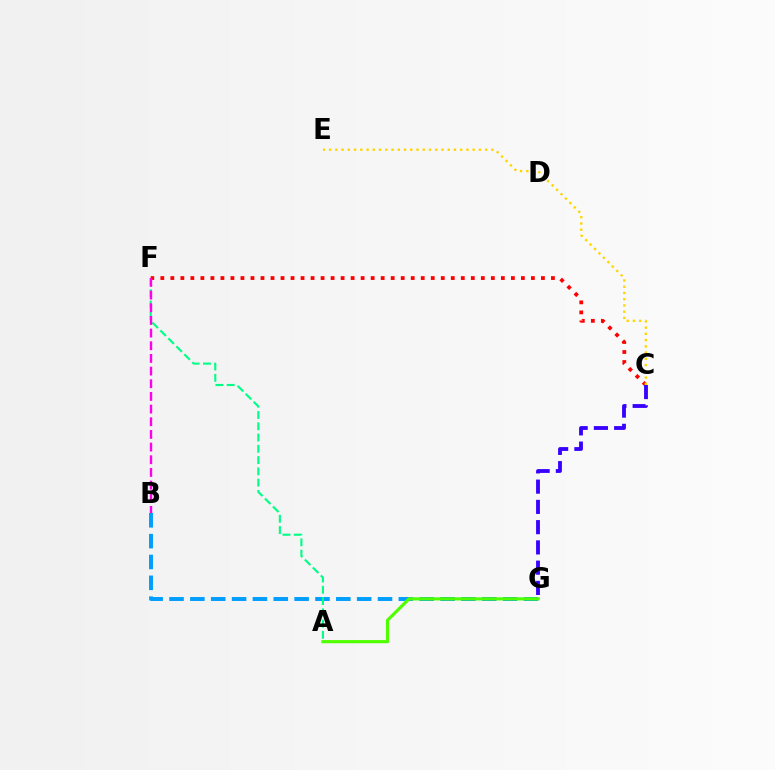{('B', 'G'): [{'color': '#009eff', 'line_style': 'dashed', 'thickness': 2.83}], ('A', 'F'): [{'color': '#00ff86', 'line_style': 'dashed', 'thickness': 1.53}], ('C', 'F'): [{'color': '#ff0000', 'line_style': 'dotted', 'thickness': 2.72}], ('C', 'G'): [{'color': '#3700ff', 'line_style': 'dashed', 'thickness': 2.75}], ('C', 'E'): [{'color': '#ffd500', 'line_style': 'dotted', 'thickness': 1.7}], ('B', 'F'): [{'color': '#ff00ed', 'line_style': 'dashed', 'thickness': 1.72}], ('A', 'G'): [{'color': '#4fff00', 'line_style': 'solid', 'thickness': 2.26}]}